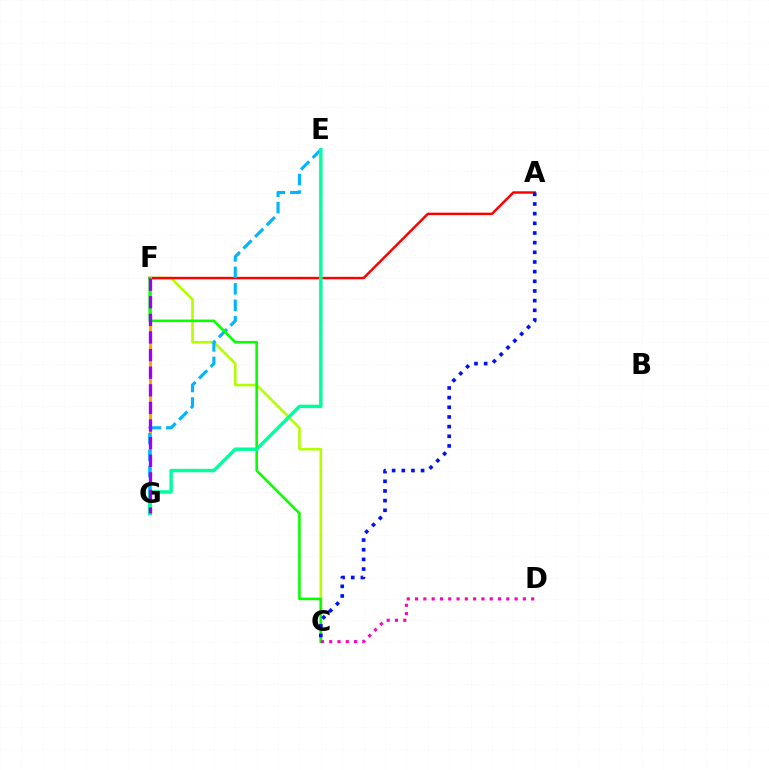{('C', 'F'): [{'color': '#b3ff00', 'line_style': 'solid', 'thickness': 1.88}, {'color': '#08ff00', 'line_style': 'solid', 'thickness': 1.87}], ('A', 'F'): [{'color': '#ff0000', 'line_style': 'solid', 'thickness': 1.78}], ('F', 'G'): [{'color': '#ffa500', 'line_style': 'solid', 'thickness': 2.16}, {'color': '#9b00ff', 'line_style': 'dashed', 'thickness': 2.39}], ('E', 'G'): [{'color': '#00b5ff', 'line_style': 'dashed', 'thickness': 2.24}, {'color': '#00ff9d', 'line_style': 'solid', 'thickness': 2.48}], ('A', 'C'): [{'color': '#0010ff', 'line_style': 'dotted', 'thickness': 2.63}], ('C', 'D'): [{'color': '#ff00bd', 'line_style': 'dotted', 'thickness': 2.25}]}